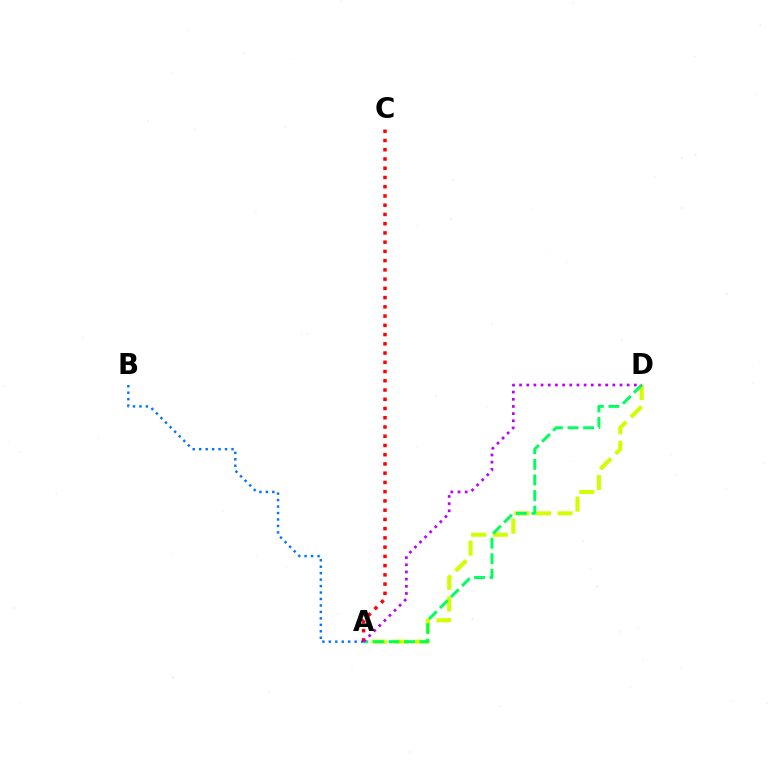{('A', 'D'): [{'color': '#d1ff00', 'line_style': 'dashed', 'thickness': 2.93}, {'color': '#00ff5c', 'line_style': 'dashed', 'thickness': 2.12}, {'color': '#b900ff', 'line_style': 'dotted', 'thickness': 1.95}], ('A', 'B'): [{'color': '#0074ff', 'line_style': 'dotted', 'thickness': 1.75}], ('A', 'C'): [{'color': '#ff0000', 'line_style': 'dotted', 'thickness': 2.51}]}